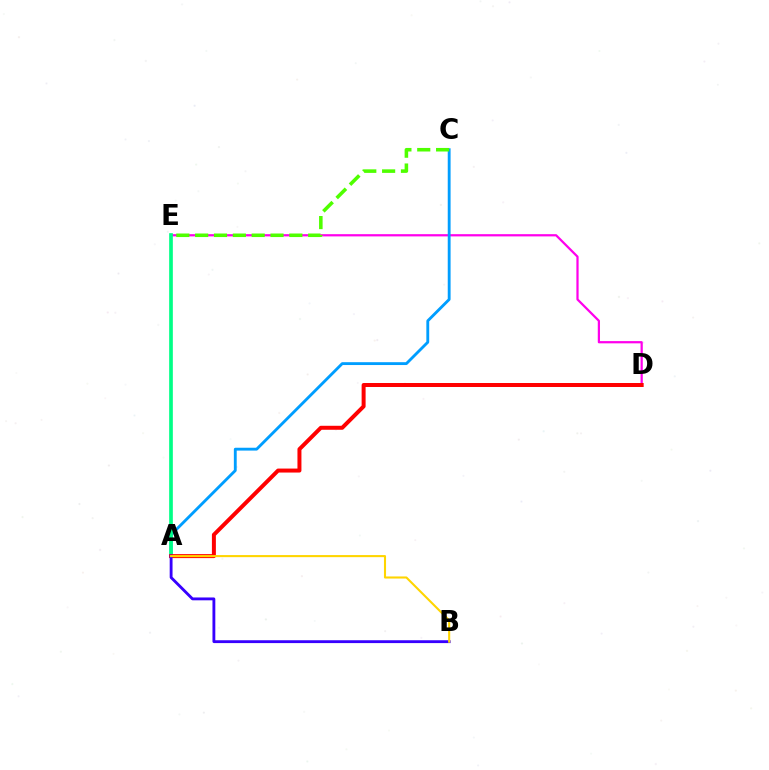{('D', 'E'): [{'color': '#ff00ed', 'line_style': 'solid', 'thickness': 1.61}], ('A', 'C'): [{'color': '#009eff', 'line_style': 'solid', 'thickness': 2.05}], ('A', 'E'): [{'color': '#00ff86', 'line_style': 'solid', 'thickness': 2.65}], ('C', 'E'): [{'color': '#4fff00', 'line_style': 'dashed', 'thickness': 2.56}], ('A', 'D'): [{'color': '#ff0000', 'line_style': 'solid', 'thickness': 2.87}], ('A', 'B'): [{'color': '#3700ff', 'line_style': 'solid', 'thickness': 2.05}, {'color': '#ffd500', 'line_style': 'solid', 'thickness': 1.51}]}